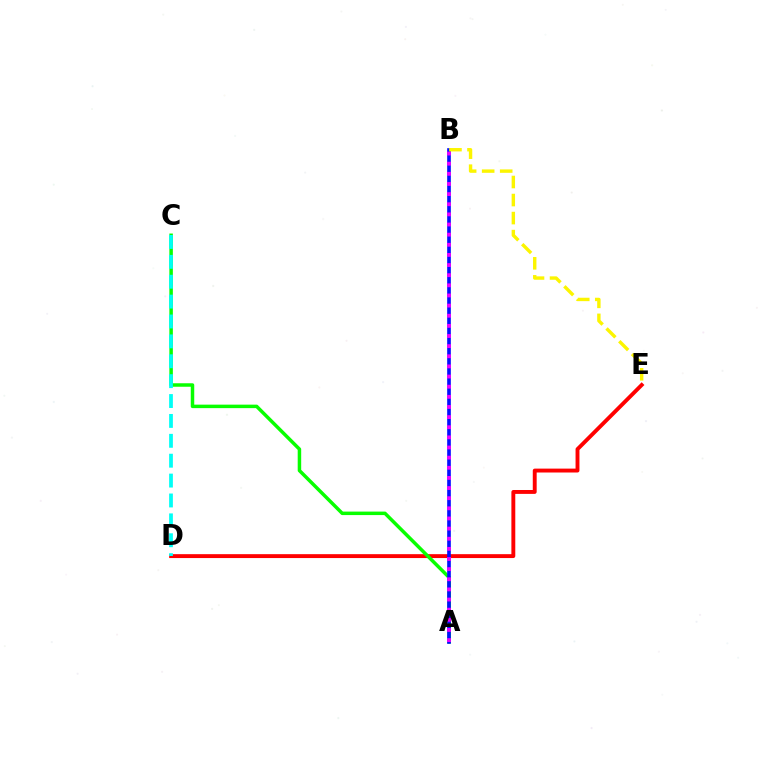{('D', 'E'): [{'color': '#ff0000', 'line_style': 'solid', 'thickness': 2.8}], ('A', 'C'): [{'color': '#08ff00', 'line_style': 'solid', 'thickness': 2.51}], ('C', 'D'): [{'color': '#00fff6', 'line_style': 'dashed', 'thickness': 2.7}], ('A', 'B'): [{'color': '#0010ff', 'line_style': 'solid', 'thickness': 2.62}, {'color': '#ee00ff', 'line_style': 'dotted', 'thickness': 2.75}], ('B', 'E'): [{'color': '#fcf500', 'line_style': 'dashed', 'thickness': 2.45}]}